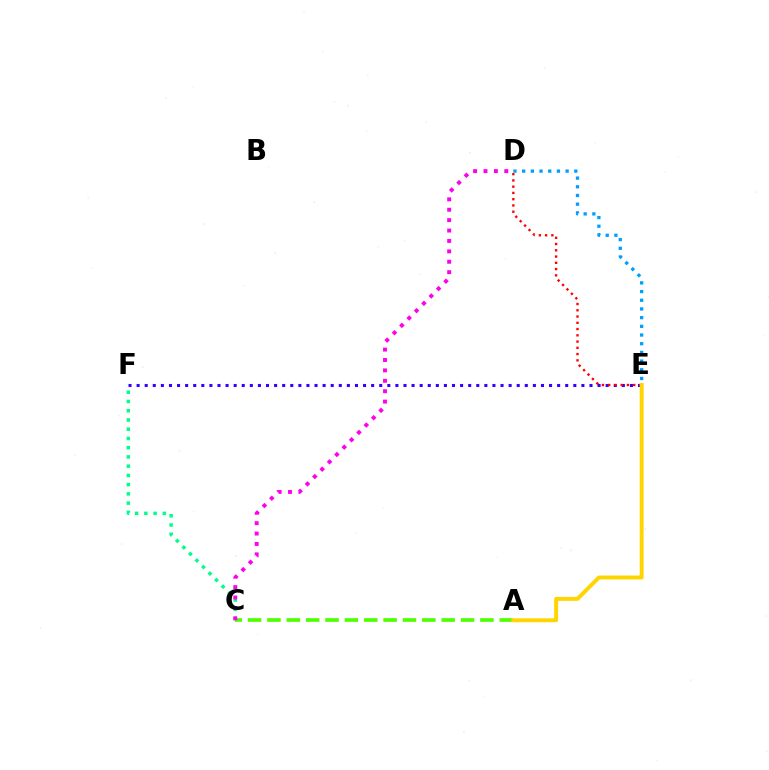{('A', 'C'): [{'color': '#4fff00', 'line_style': 'dashed', 'thickness': 2.63}], ('C', 'F'): [{'color': '#00ff86', 'line_style': 'dotted', 'thickness': 2.51}], ('C', 'D'): [{'color': '#ff00ed', 'line_style': 'dotted', 'thickness': 2.83}], ('E', 'F'): [{'color': '#3700ff', 'line_style': 'dotted', 'thickness': 2.2}], ('D', 'E'): [{'color': '#009eff', 'line_style': 'dotted', 'thickness': 2.36}, {'color': '#ff0000', 'line_style': 'dotted', 'thickness': 1.7}], ('A', 'E'): [{'color': '#ffd500', 'line_style': 'solid', 'thickness': 2.82}]}